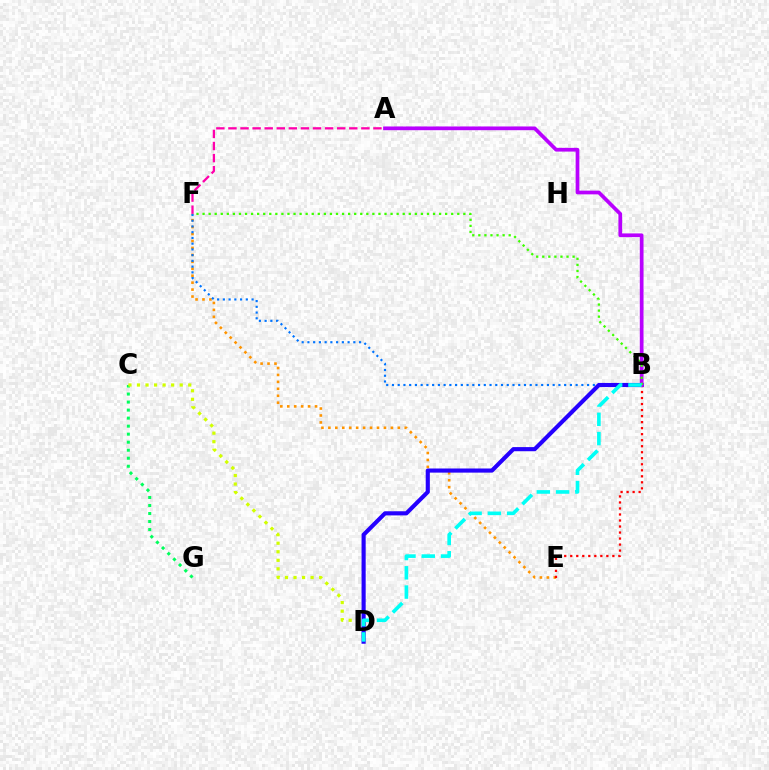{('E', 'F'): [{'color': '#ff9400', 'line_style': 'dotted', 'thickness': 1.89}], ('C', 'G'): [{'color': '#00ff5c', 'line_style': 'dotted', 'thickness': 2.18}], ('B', 'F'): [{'color': '#0074ff', 'line_style': 'dotted', 'thickness': 1.56}, {'color': '#3dff00', 'line_style': 'dotted', 'thickness': 1.65}], ('C', 'D'): [{'color': '#d1ff00', 'line_style': 'dotted', 'thickness': 2.32}], ('B', 'D'): [{'color': '#2500ff', 'line_style': 'solid', 'thickness': 2.97}, {'color': '#00fff6', 'line_style': 'dashed', 'thickness': 2.62}], ('A', 'F'): [{'color': '#ff00ac', 'line_style': 'dashed', 'thickness': 1.64}], ('B', 'E'): [{'color': '#ff0000', 'line_style': 'dotted', 'thickness': 1.64}], ('A', 'B'): [{'color': '#b900ff', 'line_style': 'solid', 'thickness': 2.68}]}